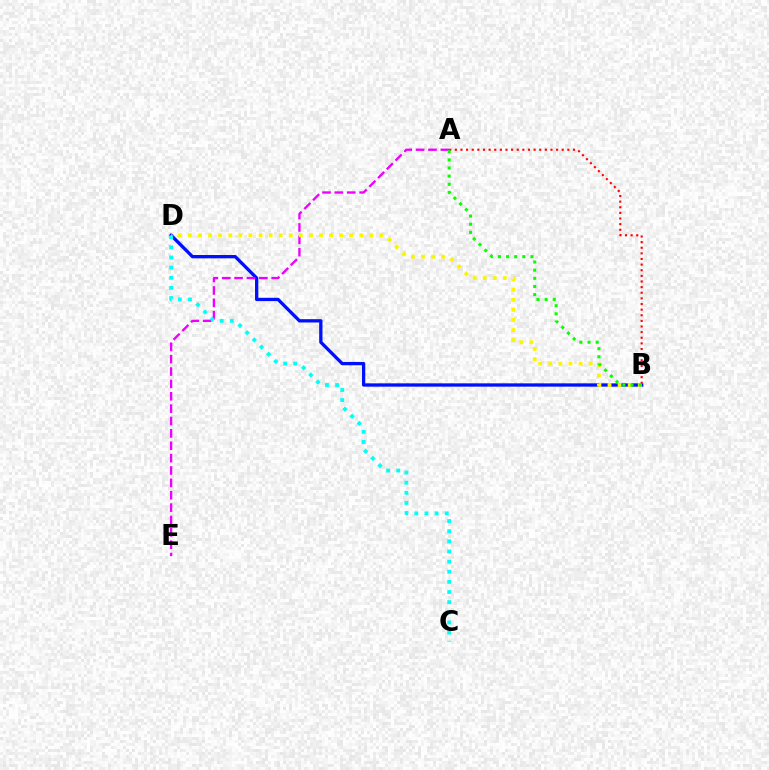{('B', 'D'): [{'color': '#0010ff', 'line_style': 'solid', 'thickness': 2.38}, {'color': '#fcf500', 'line_style': 'dotted', 'thickness': 2.74}], ('A', 'E'): [{'color': '#ee00ff', 'line_style': 'dashed', 'thickness': 1.68}], ('C', 'D'): [{'color': '#00fff6', 'line_style': 'dotted', 'thickness': 2.76}], ('A', 'B'): [{'color': '#ff0000', 'line_style': 'dotted', 'thickness': 1.53}, {'color': '#08ff00', 'line_style': 'dotted', 'thickness': 2.21}]}